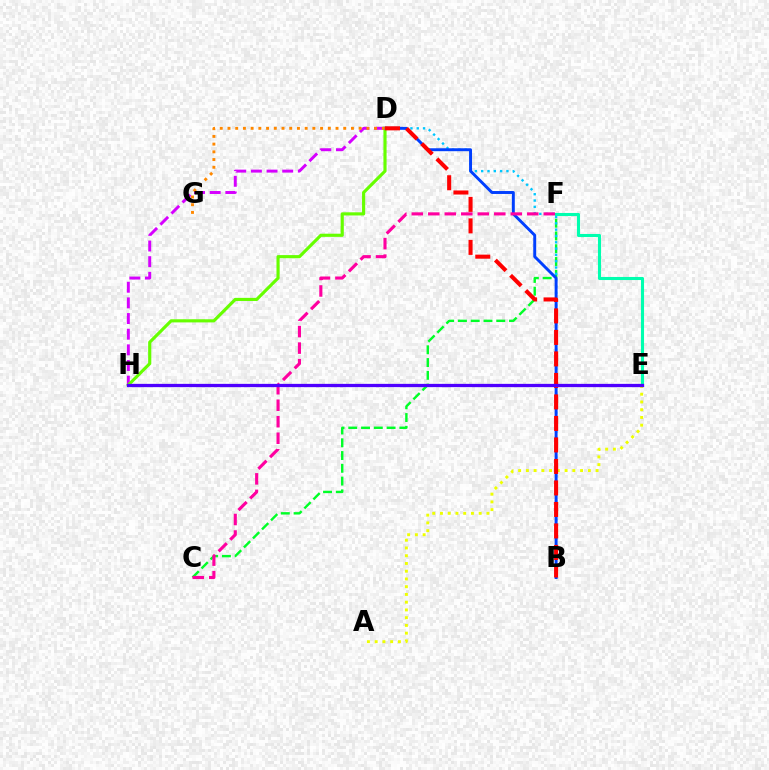{('C', 'F'): [{'color': '#00ff27', 'line_style': 'dashed', 'thickness': 1.73}, {'color': '#ff00a0', 'line_style': 'dashed', 'thickness': 2.24}], ('E', 'F'): [{'color': '#00ffaf', 'line_style': 'solid', 'thickness': 2.22}], ('A', 'E'): [{'color': '#eeff00', 'line_style': 'dotted', 'thickness': 2.1}], ('D', 'H'): [{'color': '#d600ff', 'line_style': 'dashed', 'thickness': 2.13}, {'color': '#66ff00', 'line_style': 'solid', 'thickness': 2.27}], ('B', 'D'): [{'color': '#00c7ff', 'line_style': 'dotted', 'thickness': 1.72}, {'color': '#003fff', 'line_style': 'solid', 'thickness': 2.11}, {'color': '#ff0000', 'line_style': 'dashed', 'thickness': 2.92}], ('D', 'G'): [{'color': '#ff8800', 'line_style': 'dotted', 'thickness': 2.1}], ('E', 'H'): [{'color': '#4f00ff', 'line_style': 'solid', 'thickness': 2.35}]}